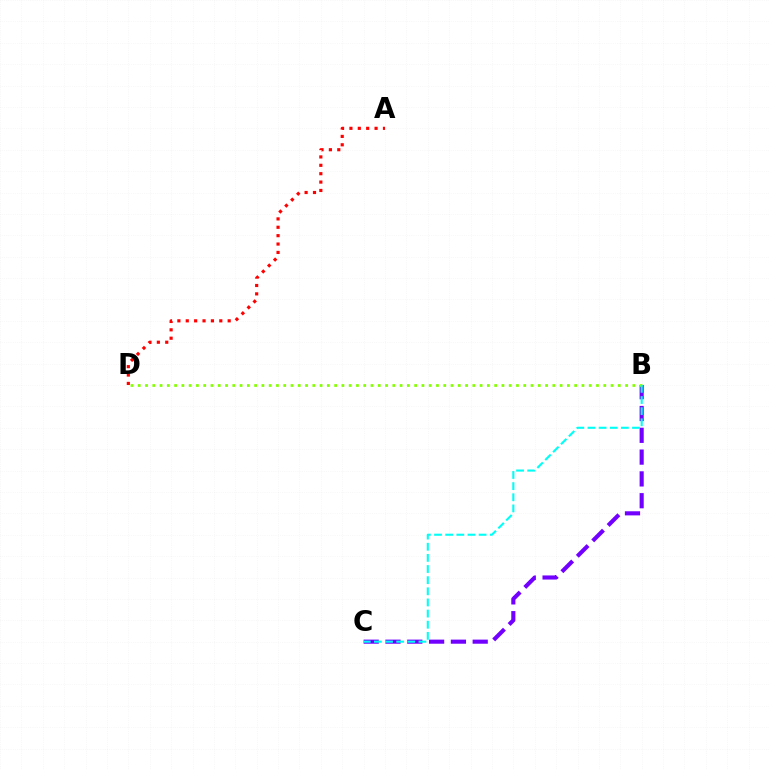{('A', 'D'): [{'color': '#ff0000', 'line_style': 'dotted', 'thickness': 2.28}], ('B', 'C'): [{'color': '#7200ff', 'line_style': 'dashed', 'thickness': 2.96}, {'color': '#00fff6', 'line_style': 'dashed', 'thickness': 1.51}], ('B', 'D'): [{'color': '#84ff00', 'line_style': 'dotted', 'thickness': 1.98}]}